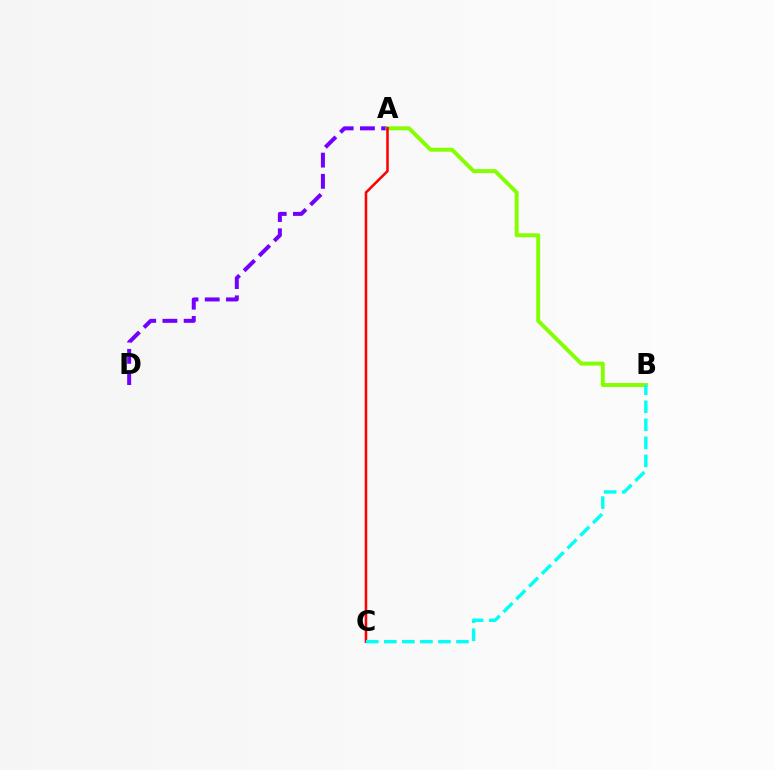{('A', 'D'): [{'color': '#7200ff', 'line_style': 'dashed', 'thickness': 2.88}], ('A', 'B'): [{'color': '#84ff00', 'line_style': 'solid', 'thickness': 2.83}], ('A', 'C'): [{'color': '#ff0000', 'line_style': 'solid', 'thickness': 1.84}], ('B', 'C'): [{'color': '#00fff6', 'line_style': 'dashed', 'thickness': 2.45}]}